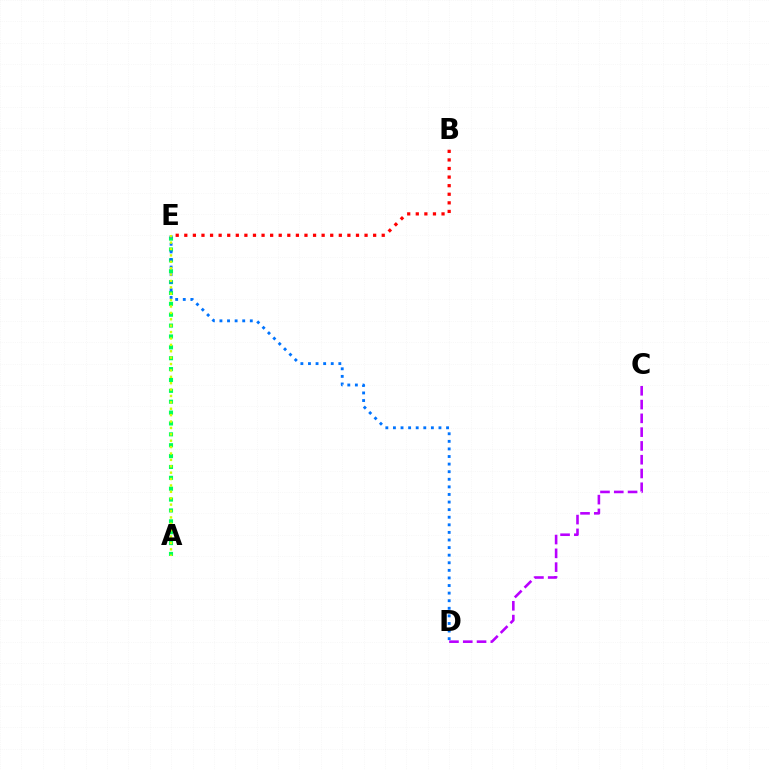{('A', 'E'): [{'color': '#00ff5c', 'line_style': 'dotted', 'thickness': 2.95}, {'color': '#d1ff00', 'line_style': 'dotted', 'thickness': 1.74}], ('C', 'D'): [{'color': '#b900ff', 'line_style': 'dashed', 'thickness': 1.87}], ('D', 'E'): [{'color': '#0074ff', 'line_style': 'dotted', 'thickness': 2.06}], ('B', 'E'): [{'color': '#ff0000', 'line_style': 'dotted', 'thickness': 2.33}]}